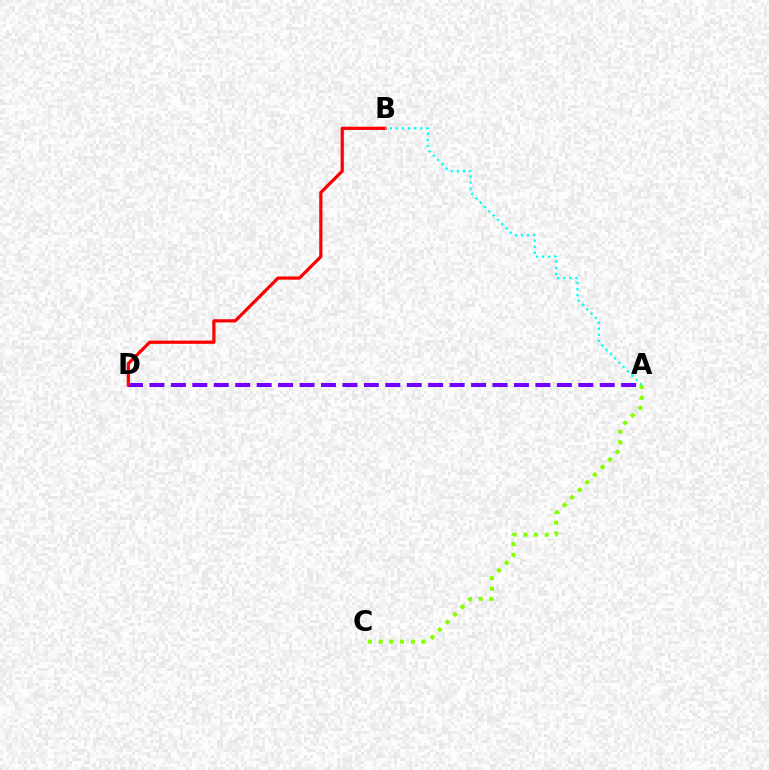{('A', 'D'): [{'color': '#7200ff', 'line_style': 'dashed', 'thickness': 2.91}], ('B', 'D'): [{'color': '#ff0000', 'line_style': 'solid', 'thickness': 2.31}], ('A', 'B'): [{'color': '#00fff6', 'line_style': 'dotted', 'thickness': 1.65}], ('A', 'C'): [{'color': '#84ff00', 'line_style': 'dotted', 'thickness': 2.91}]}